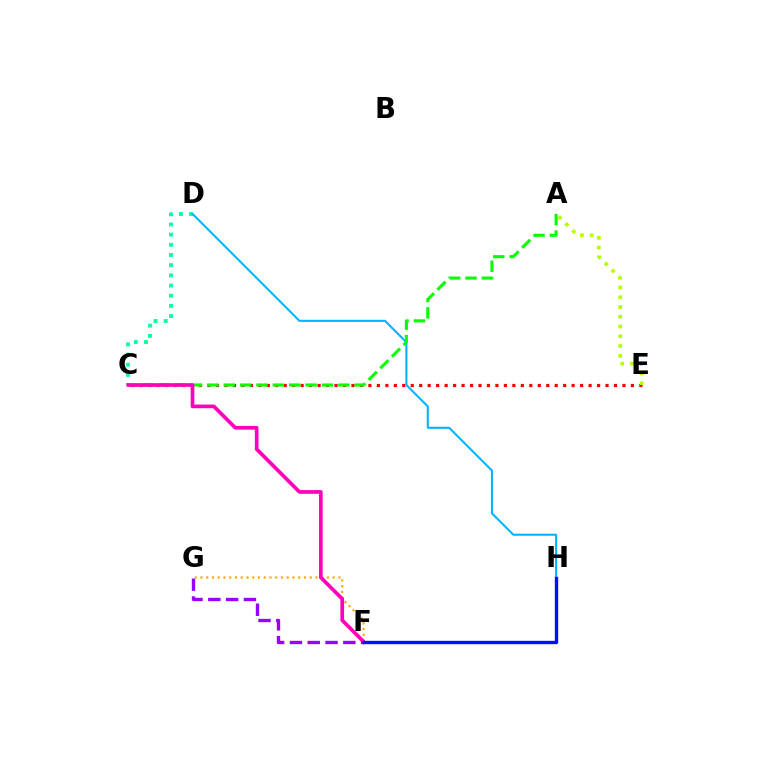{('C', 'E'): [{'color': '#ff0000', 'line_style': 'dotted', 'thickness': 2.3}], ('C', 'D'): [{'color': '#00ff9d', 'line_style': 'dotted', 'thickness': 2.77}], ('D', 'H'): [{'color': '#00b5ff', 'line_style': 'solid', 'thickness': 1.51}], ('F', 'G'): [{'color': '#ffa500', 'line_style': 'dotted', 'thickness': 1.56}, {'color': '#9b00ff', 'line_style': 'dashed', 'thickness': 2.42}], ('A', 'E'): [{'color': '#b3ff00', 'line_style': 'dotted', 'thickness': 2.65}], ('A', 'C'): [{'color': '#08ff00', 'line_style': 'dashed', 'thickness': 2.22}], ('C', 'F'): [{'color': '#ff00bd', 'line_style': 'solid', 'thickness': 2.66}], ('F', 'H'): [{'color': '#0010ff', 'line_style': 'solid', 'thickness': 2.41}]}